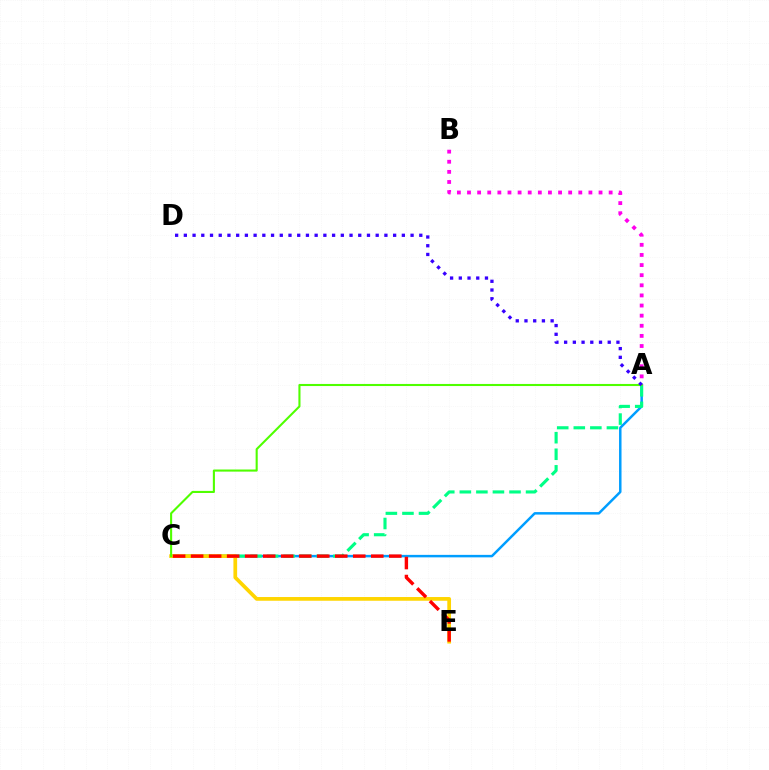{('A', 'C'): [{'color': '#009eff', 'line_style': 'solid', 'thickness': 1.78}, {'color': '#00ff86', 'line_style': 'dashed', 'thickness': 2.25}, {'color': '#4fff00', 'line_style': 'solid', 'thickness': 1.51}], ('A', 'B'): [{'color': '#ff00ed', 'line_style': 'dotted', 'thickness': 2.75}], ('C', 'E'): [{'color': '#ffd500', 'line_style': 'solid', 'thickness': 2.68}, {'color': '#ff0000', 'line_style': 'dashed', 'thickness': 2.45}], ('A', 'D'): [{'color': '#3700ff', 'line_style': 'dotted', 'thickness': 2.37}]}